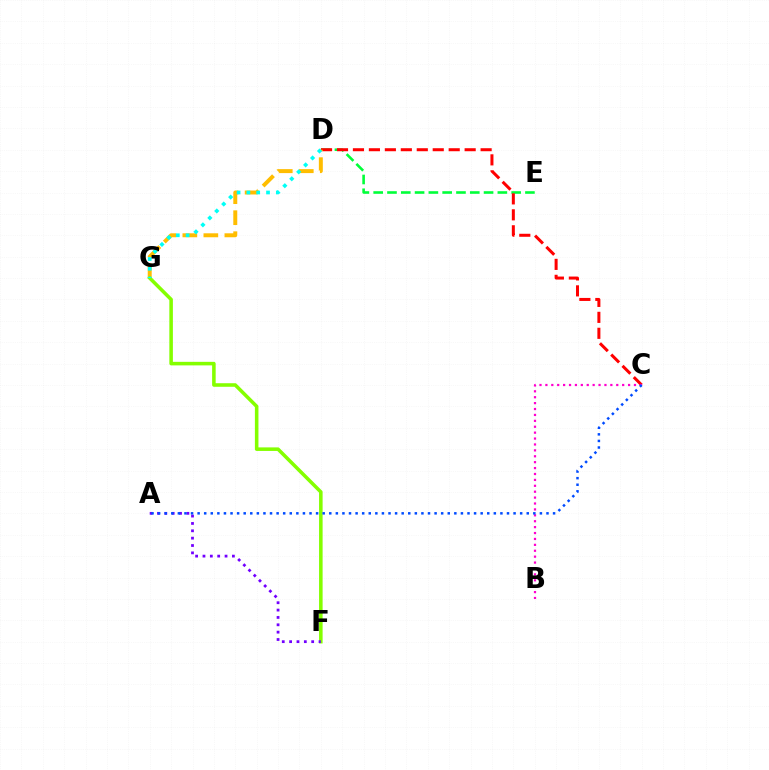{('D', 'E'): [{'color': '#00ff39', 'line_style': 'dashed', 'thickness': 1.87}], ('C', 'D'): [{'color': '#ff0000', 'line_style': 'dashed', 'thickness': 2.17}], ('D', 'G'): [{'color': '#ffbd00', 'line_style': 'dashed', 'thickness': 2.85}, {'color': '#00fff6', 'line_style': 'dotted', 'thickness': 2.67}], ('F', 'G'): [{'color': '#84ff00', 'line_style': 'solid', 'thickness': 2.56}], ('A', 'F'): [{'color': '#7200ff', 'line_style': 'dotted', 'thickness': 2.0}], ('B', 'C'): [{'color': '#ff00cf', 'line_style': 'dotted', 'thickness': 1.6}], ('A', 'C'): [{'color': '#004bff', 'line_style': 'dotted', 'thickness': 1.79}]}